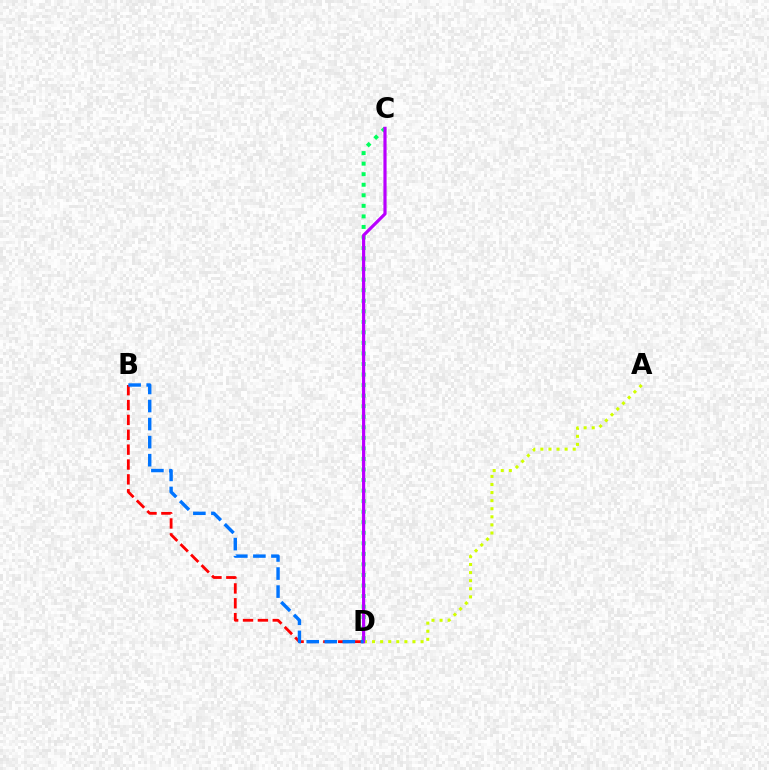{('B', 'D'): [{'color': '#ff0000', 'line_style': 'dashed', 'thickness': 2.02}, {'color': '#0074ff', 'line_style': 'dashed', 'thickness': 2.45}], ('A', 'D'): [{'color': '#d1ff00', 'line_style': 'dotted', 'thickness': 2.2}], ('C', 'D'): [{'color': '#00ff5c', 'line_style': 'dotted', 'thickness': 2.87}, {'color': '#b900ff', 'line_style': 'solid', 'thickness': 2.29}]}